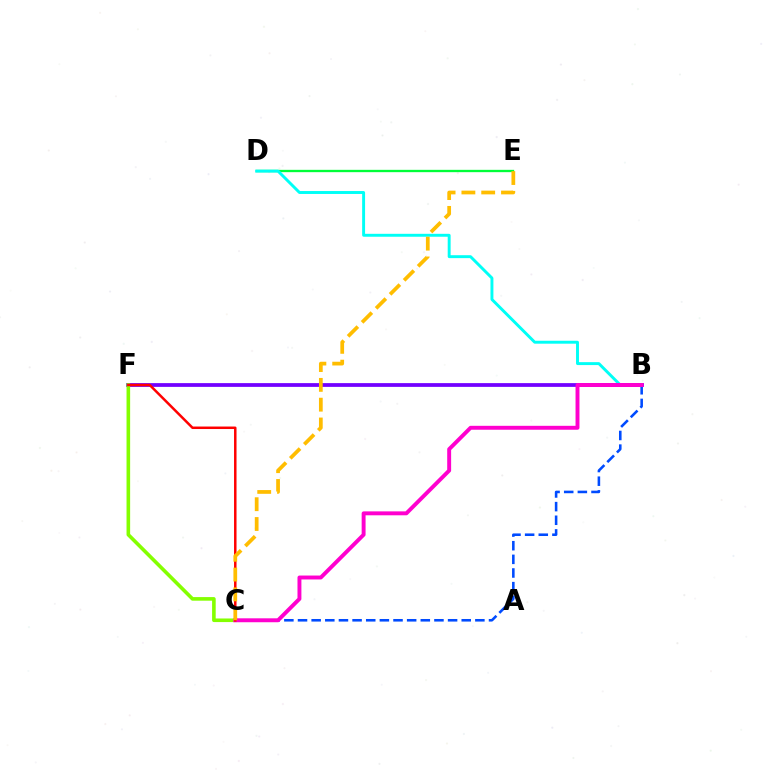{('D', 'E'): [{'color': '#00ff39', 'line_style': 'solid', 'thickness': 1.67}], ('B', 'D'): [{'color': '#00fff6', 'line_style': 'solid', 'thickness': 2.11}], ('B', 'F'): [{'color': '#7200ff', 'line_style': 'solid', 'thickness': 2.7}], ('C', 'F'): [{'color': '#84ff00', 'line_style': 'solid', 'thickness': 2.59}, {'color': '#ff0000', 'line_style': 'solid', 'thickness': 1.79}], ('B', 'C'): [{'color': '#004bff', 'line_style': 'dashed', 'thickness': 1.85}, {'color': '#ff00cf', 'line_style': 'solid', 'thickness': 2.82}], ('C', 'E'): [{'color': '#ffbd00', 'line_style': 'dashed', 'thickness': 2.69}]}